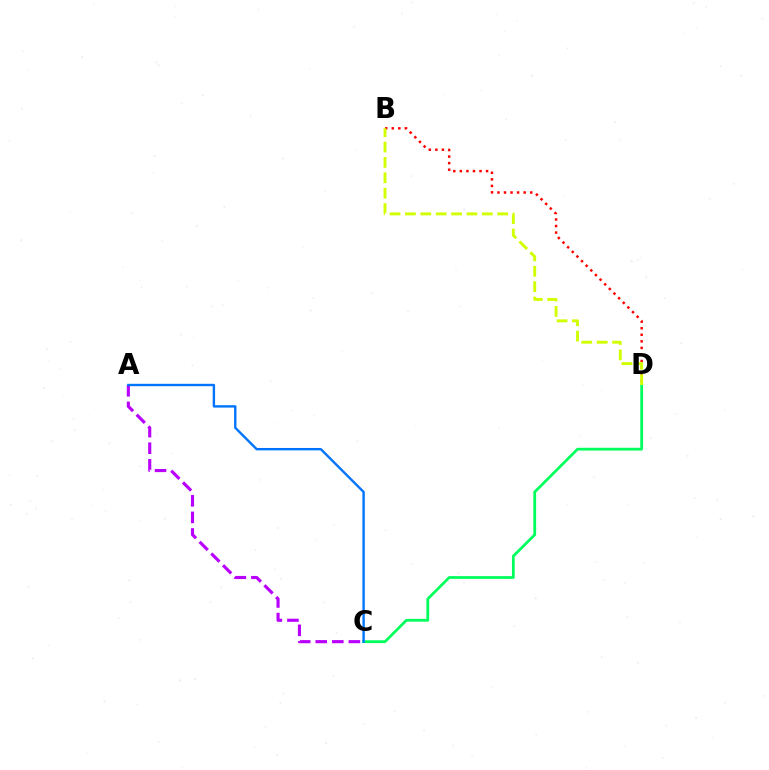{('A', 'C'): [{'color': '#b900ff', 'line_style': 'dashed', 'thickness': 2.25}, {'color': '#0074ff', 'line_style': 'solid', 'thickness': 1.72}], ('B', 'D'): [{'color': '#ff0000', 'line_style': 'dotted', 'thickness': 1.78}, {'color': '#d1ff00', 'line_style': 'dashed', 'thickness': 2.09}], ('C', 'D'): [{'color': '#00ff5c', 'line_style': 'solid', 'thickness': 2.0}]}